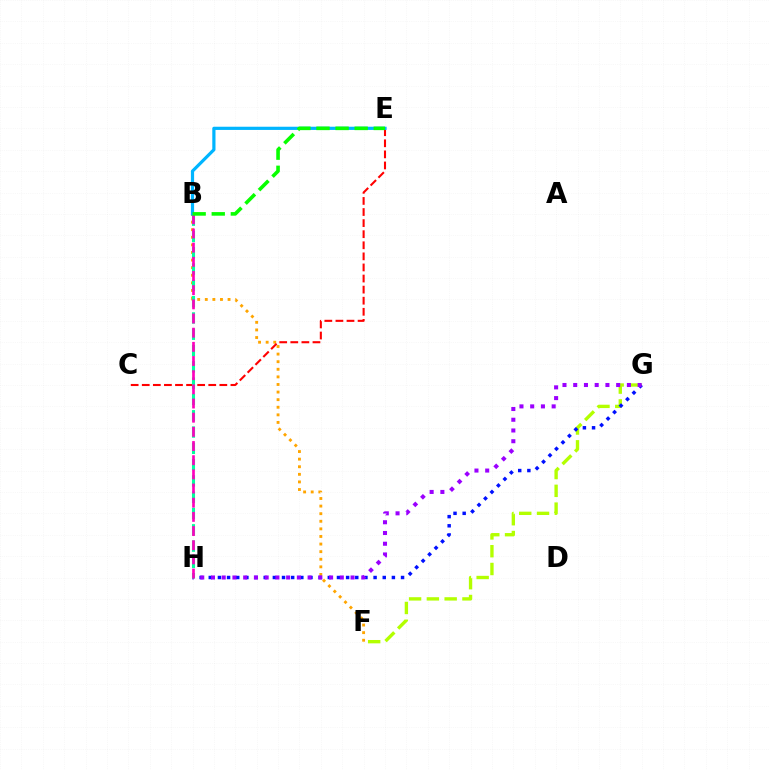{('B', 'F'): [{'color': '#ffa500', 'line_style': 'dotted', 'thickness': 2.06}], ('F', 'G'): [{'color': '#b3ff00', 'line_style': 'dashed', 'thickness': 2.42}], ('G', 'H'): [{'color': '#0010ff', 'line_style': 'dotted', 'thickness': 2.49}, {'color': '#9b00ff', 'line_style': 'dotted', 'thickness': 2.92}], ('C', 'E'): [{'color': '#ff0000', 'line_style': 'dashed', 'thickness': 1.51}], ('B', 'H'): [{'color': '#00ff9d', 'line_style': 'dashed', 'thickness': 2.21}, {'color': '#ff00bd', 'line_style': 'dashed', 'thickness': 1.92}], ('B', 'E'): [{'color': '#00b5ff', 'line_style': 'solid', 'thickness': 2.3}, {'color': '#08ff00', 'line_style': 'dashed', 'thickness': 2.59}]}